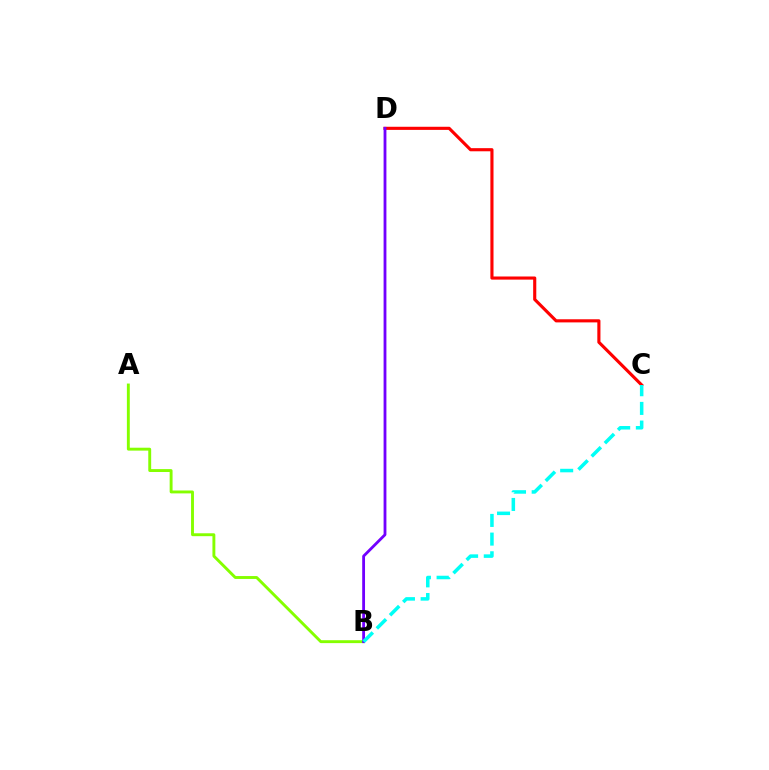{('C', 'D'): [{'color': '#ff0000', 'line_style': 'solid', 'thickness': 2.25}], ('A', 'B'): [{'color': '#84ff00', 'line_style': 'solid', 'thickness': 2.09}], ('B', 'D'): [{'color': '#7200ff', 'line_style': 'solid', 'thickness': 2.03}], ('B', 'C'): [{'color': '#00fff6', 'line_style': 'dashed', 'thickness': 2.54}]}